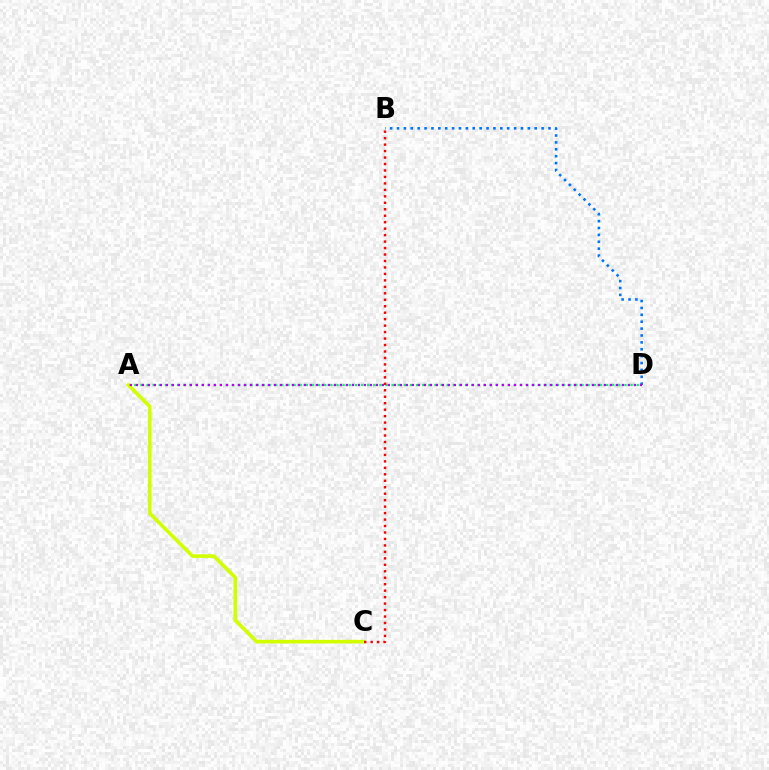{('B', 'D'): [{'color': '#0074ff', 'line_style': 'dotted', 'thickness': 1.87}], ('A', 'D'): [{'color': '#00ff5c', 'line_style': 'dotted', 'thickness': 1.66}, {'color': '#b900ff', 'line_style': 'dotted', 'thickness': 1.63}], ('A', 'C'): [{'color': '#d1ff00', 'line_style': 'solid', 'thickness': 2.61}], ('B', 'C'): [{'color': '#ff0000', 'line_style': 'dotted', 'thickness': 1.76}]}